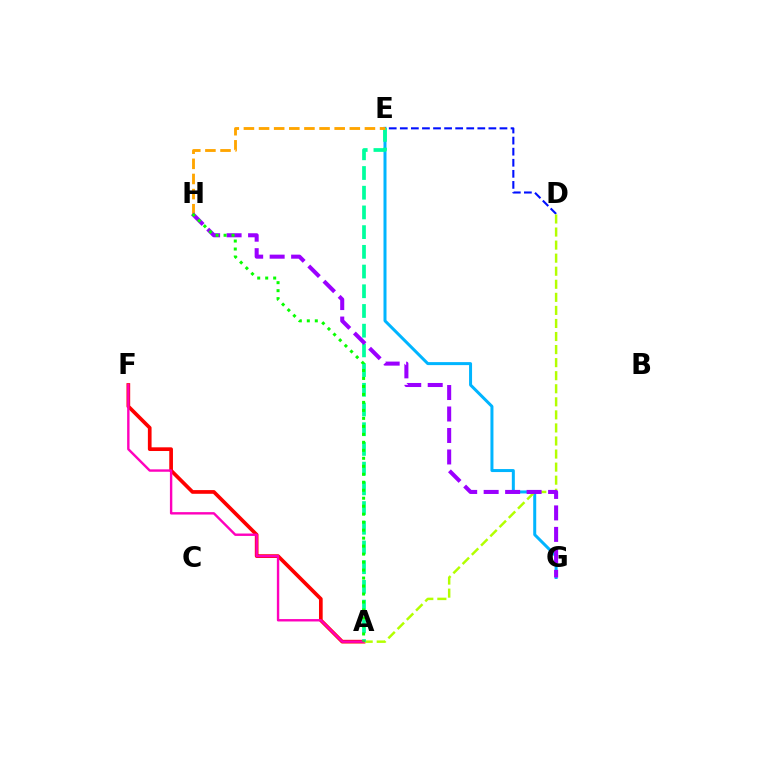{('E', 'G'): [{'color': '#00b5ff', 'line_style': 'solid', 'thickness': 2.16}], ('D', 'E'): [{'color': '#0010ff', 'line_style': 'dashed', 'thickness': 1.5}], ('A', 'F'): [{'color': '#ff0000', 'line_style': 'solid', 'thickness': 2.66}, {'color': '#ff00bd', 'line_style': 'solid', 'thickness': 1.73}], ('A', 'D'): [{'color': '#b3ff00', 'line_style': 'dashed', 'thickness': 1.77}], ('A', 'E'): [{'color': '#00ff9d', 'line_style': 'dashed', 'thickness': 2.68}], ('E', 'H'): [{'color': '#ffa500', 'line_style': 'dashed', 'thickness': 2.05}], ('G', 'H'): [{'color': '#9b00ff', 'line_style': 'dashed', 'thickness': 2.92}], ('A', 'H'): [{'color': '#08ff00', 'line_style': 'dotted', 'thickness': 2.17}]}